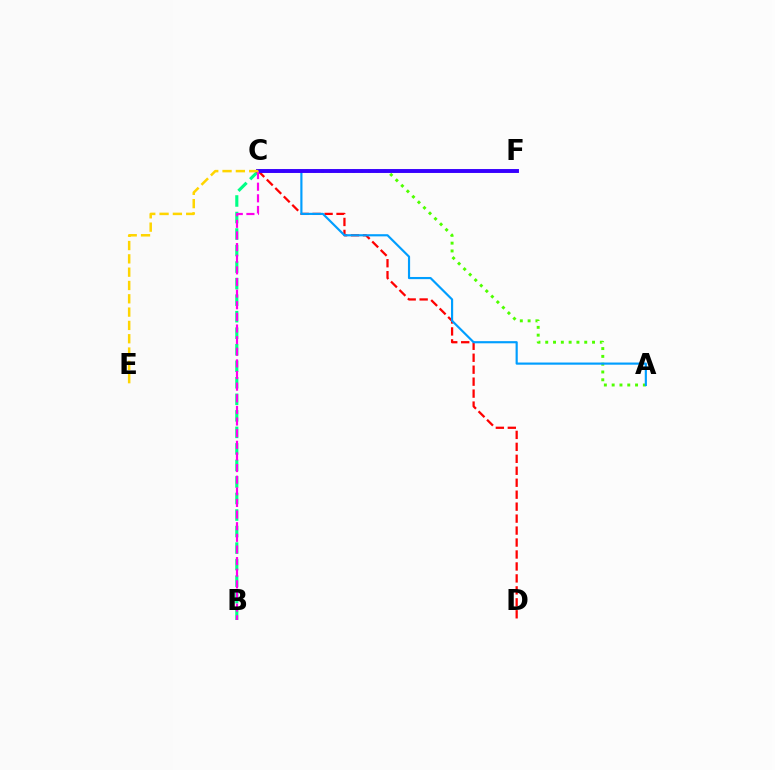{('B', 'C'): [{'color': '#00ff86', 'line_style': 'dashed', 'thickness': 2.25}, {'color': '#ff00ed', 'line_style': 'dashed', 'thickness': 1.58}], ('A', 'C'): [{'color': '#4fff00', 'line_style': 'dotted', 'thickness': 2.12}, {'color': '#009eff', 'line_style': 'solid', 'thickness': 1.56}], ('C', 'D'): [{'color': '#ff0000', 'line_style': 'dashed', 'thickness': 1.62}], ('C', 'F'): [{'color': '#3700ff', 'line_style': 'solid', 'thickness': 2.82}], ('C', 'E'): [{'color': '#ffd500', 'line_style': 'dashed', 'thickness': 1.81}]}